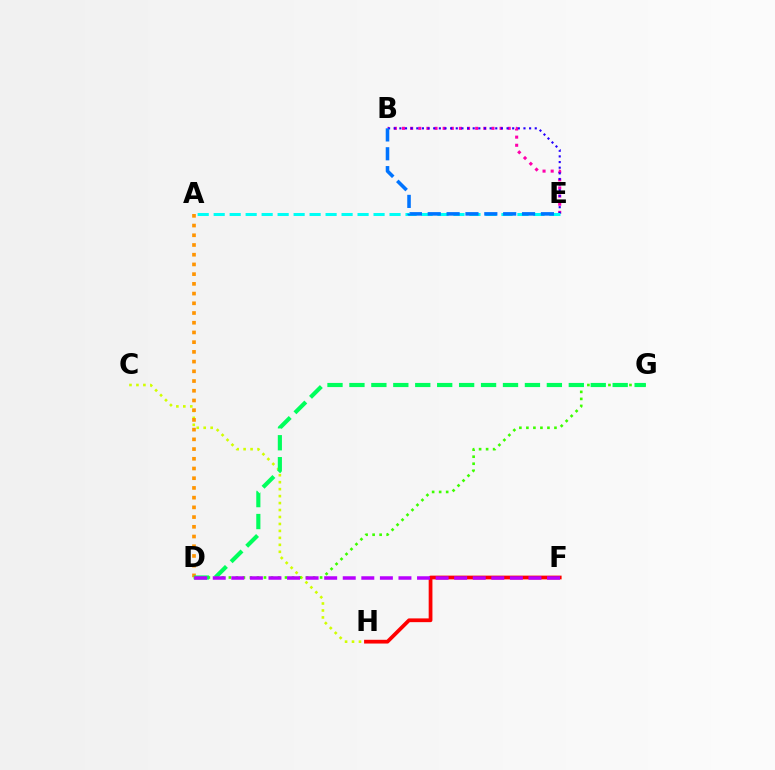{('C', 'H'): [{'color': '#d1ff00', 'line_style': 'dotted', 'thickness': 1.89}], ('B', 'E'): [{'color': '#ff00ac', 'line_style': 'dotted', 'thickness': 2.21}, {'color': '#2500ff', 'line_style': 'dotted', 'thickness': 1.53}, {'color': '#0074ff', 'line_style': 'dashed', 'thickness': 2.56}], ('F', 'H'): [{'color': '#ff0000', 'line_style': 'solid', 'thickness': 2.7}], ('D', 'G'): [{'color': '#3dff00', 'line_style': 'dotted', 'thickness': 1.91}, {'color': '#00ff5c', 'line_style': 'dashed', 'thickness': 2.98}], ('A', 'D'): [{'color': '#ff9400', 'line_style': 'dotted', 'thickness': 2.64}], ('A', 'E'): [{'color': '#00fff6', 'line_style': 'dashed', 'thickness': 2.17}], ('D', 'F'): [{'color': '#b900ff', 'line_style': 'dashed', 'thickness': 2.52}]}